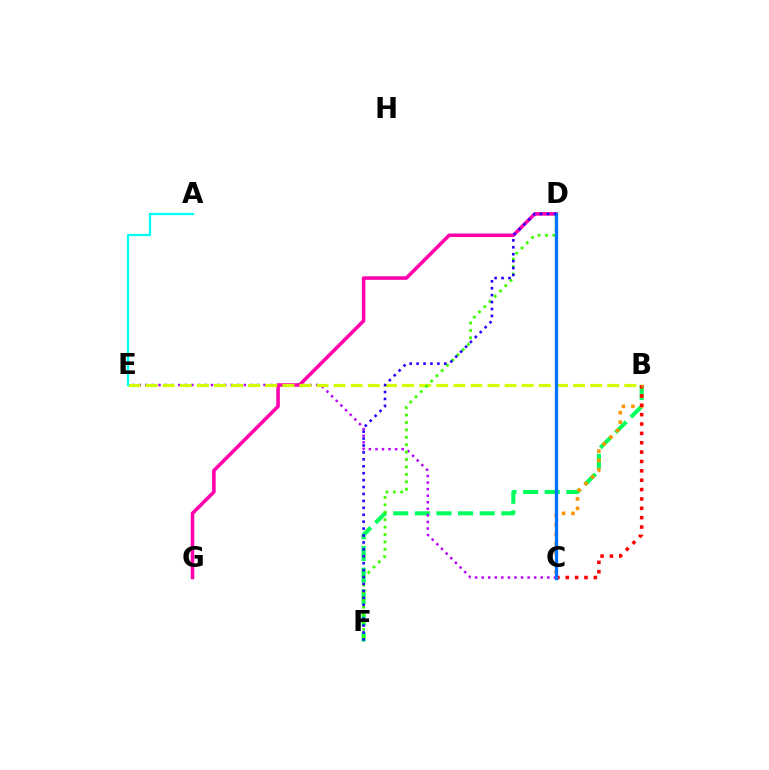{('B', 'F'): [{'color': '#00ff5c', 'line_style': 'dashed', 'thickness': 2.94}], ('C', 'E'): [{'color': '#b900ff', 'line_style': 'dotted', 'thickness': 1.78}], ('D', 'G'): [{'color': '#ff00ac', 'line_style': 'solid', 'thickness': 2.56}], ('B', 'C'): [{'color': '#ff9400', 'line_style': 'dotted', 'thickness': 2.57}, {'color': '#ff0000', 'line_style': 'dotted', 'thickness': 2.54}], ('B', 'E'): [{'color': '#d1ff00', 'line_style': 'dashed', 'thickness': 2.32}], ('D', 'F'): [{'color': '#3dff00', 'line_style': 'dotted', 'thickness': 2.01}, {'color': '#2500ff', 'line_style': 'dotted', 'thickness': 1.88}], ('C', 'D'): [{'color': '#0074ff', 'line_style': 'solid', 'thickness': 2.37}], ('A', 'E'): [{'color': '#00fff6', 'line_style': 'solid', 'thickness': 1.62}]}